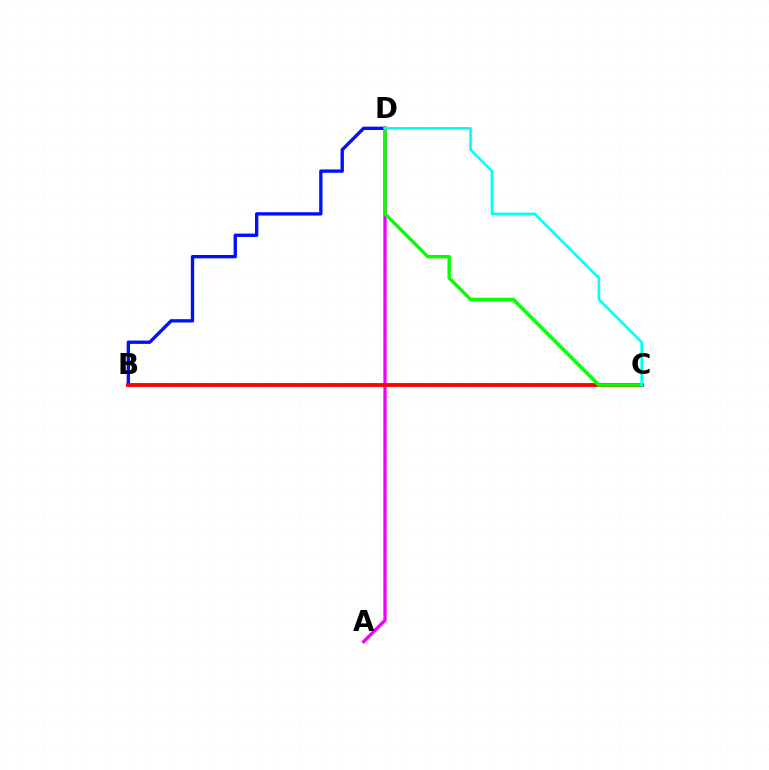{('B', 'C'): [{'color': '#fcf500', 'line_style': 'dashed', 'thickness': 1.56}, {'color': '#ff0000', 'line_style': 'solid', 'thickness': 2.78}], ('A', 'D'): [{'color': '#ee00ff', 'line_style': 'solid', 'thickness': 2.36}], ('B', 'D'): [{'color': '#0010ff', 'line_style': 'solid', 'thickness': 2.41}], ('C', 'D'): [{'color': '#08ff00', 'line_style': 'solid', 'thickness': 2.48}, {'color': '#00fff6', 'line_style': 'solid', 'thickness': 1.88}]}